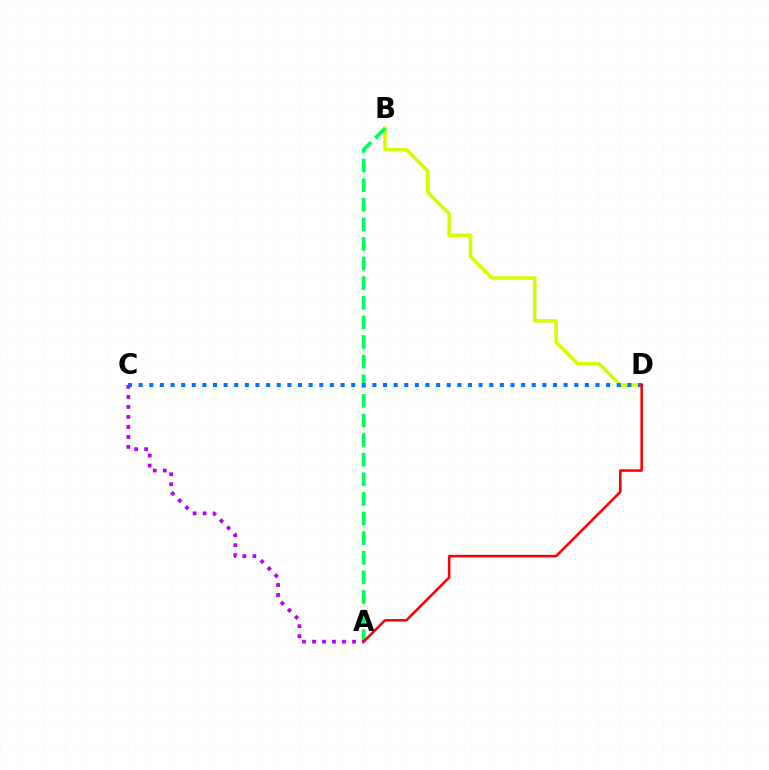{('B', 'D'): [{'color': '#d1ff00', 'line_style': 'solid', 'thickness': 2.57}], ('A', 'B'): [{'color': '#00ff5c', 'line_style': 'dashed', 'thickness': 2.66}], ('C', 'D'): [{'color': '#0074ff', 'line_style': 'dotted', 'thickness': 2.89}], ('A', 'C'): [{'color': '#b900ff', 'line_style': 'dotted', 'thickness': 2.72}], ('A', 'D'): [{'color': '#ff0000', 'line_style': 'solid', 'thickness': 1.84}]}